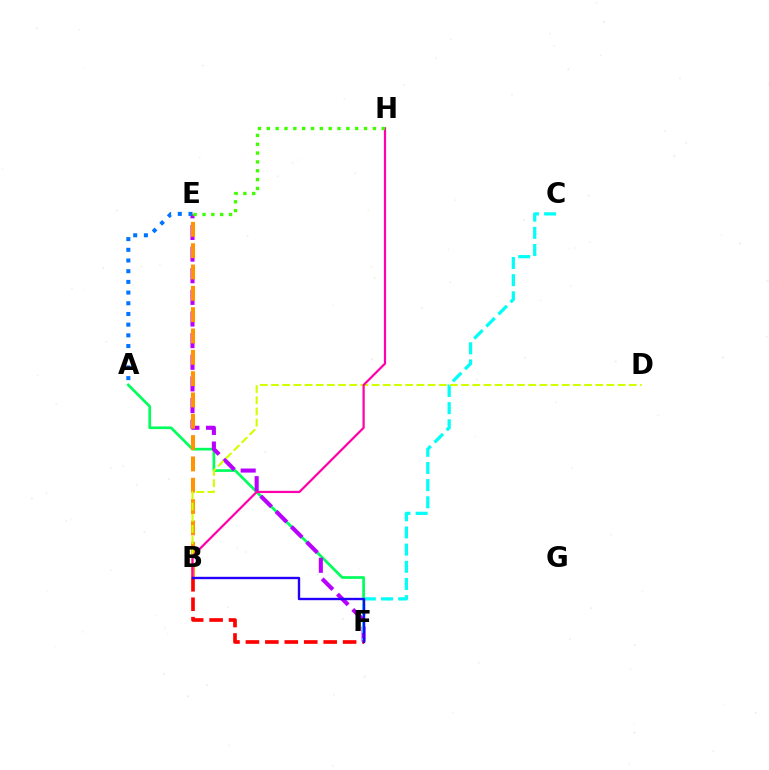{('A', 'F'): [{'color': '#00ff5c', 'line_style': 'solid', 'thickness': 1.94}], ('E', 'F'): [{'color': '#b900ff', 'line_style': 'dashed', 'thickness': 2.94}], ('C', 'F'): [{'color': '#00fff6', 'line_style': 'dashed', 'thickness': 2.33}], ('B', 'E'): [{'color': '#ff9400', 'line_style': 'dashed', 'thickness': 2.9}], ('B', 'D'): [{'color': '#d1ff00', 'line_style': 'dashed', 'thickness': 1.52}], ('B', 'H'): [{'color': '#ff00ac', 'line_style': 'solid', 'thickness': 1.6}], ('B', 'F'): [{'color': '#ff0000', 'line_style': 'dashed', 'thickness': 2.64}, {'color': '#2500ff', 'line_style': 'solid', 'thickness': 1.71}], ('A', 'E'): [{'color': '#0074ff', 'line_style': 'dotted', 'thickness': 2.91}], ('E', 'H'): [{'color': '#3dff00', 'line_style': 'dotted', 'thickness': 2.4}]}